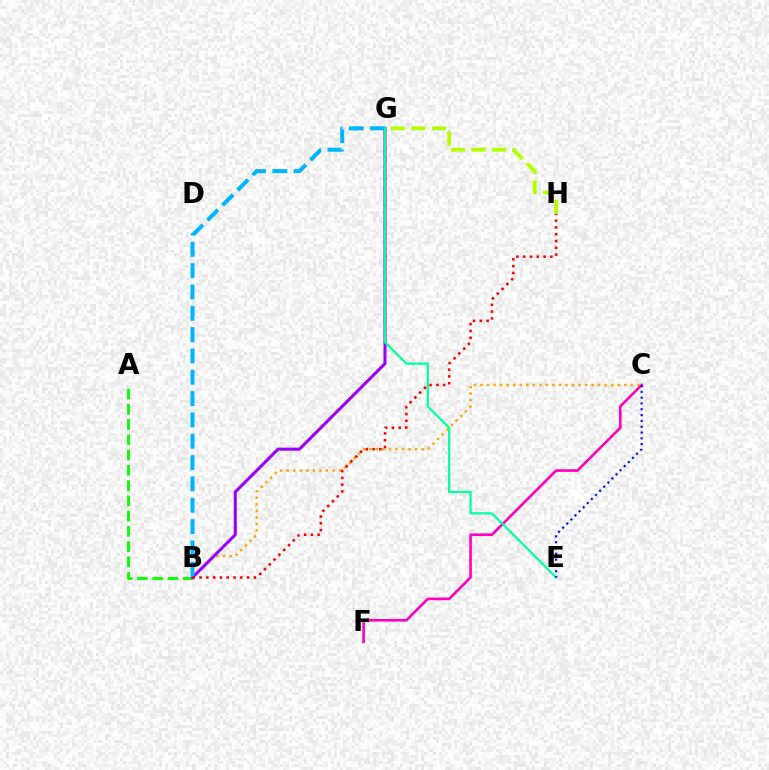{('A', 'B'): [{'color': '#08ff00', 'line_style': 'dashed', 'thickness': 2.07}], ('B', 'C'): [{'color': '#ffa500', 'line_style': 'dotted', 'thickness': 1.78}], ('B', 'G'): [{'color': '#9b00ff', 'line_style': 'solid', 'thickness': 2.2}, {'color': '#00b5ff', 'line_style': 'dashed', 'thickness': 2.9}], ('C', 'F'): [{'color': '#ff00bd', 'line_style': 'solid', 'thickness': 1.89}], ('B', 'H'): [{'color': '#ff0000', 'line_style': 'dotted', 'thickness': 1.84}], ('G', 'H'): [{'color': '#b3ff00', 'line_style': 'dashed', 'thickness': 2.77}], ('E', 'G'): [{'color': '#00ff9d', 'line_style': 'solid', 'thickness': 1.6}], ('C', 'E'): [{'color': '#0010ff', 'line_style': 'dotted', 'thickness': 1.58}]}